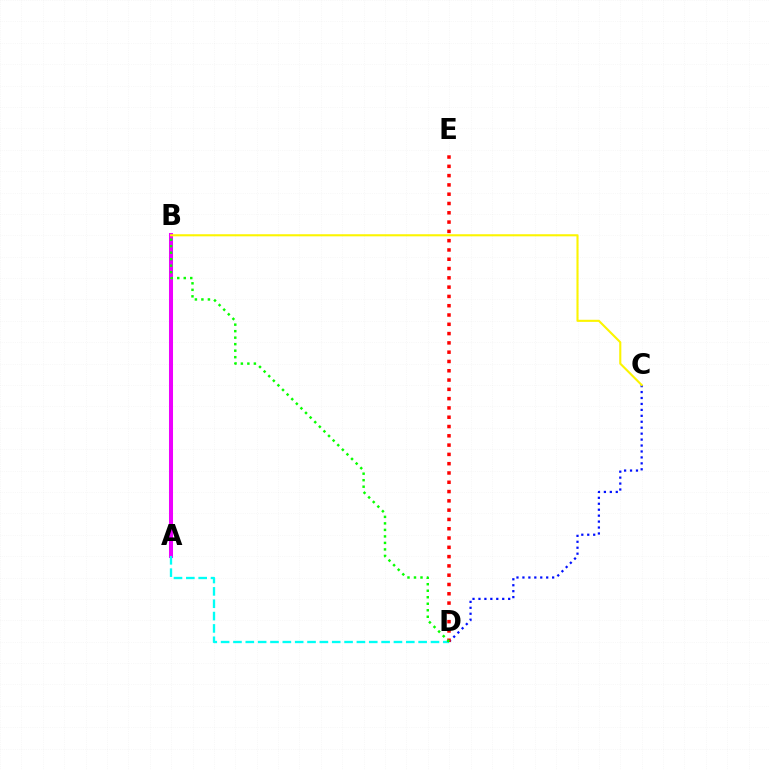{('C', 'D'): [{'color': '#0010ff', 'line_style': 'dotted', 'thickness': 1.61}], ('A', 'B'): [{'color': '#ee00ff', 'line_style': 'solid', 'thickness': 2.9}], ('A', 'D'): [{'color': '#00fff6', 'line_style': 'dashed', 'thickness': 1.68}], ('D', 'E'): [{'color': '#ff0000', 'line_style': 'dotted', 'thickness': 2.52}], ('B', 'C'): [{'color': '#fcf500', 'line_style': 'solid', 'thickness': 1.51}], ('B', 'D'): [{'color': '#08ff00', 'line_style': 'dotted', 'thickness': 1.77}]}